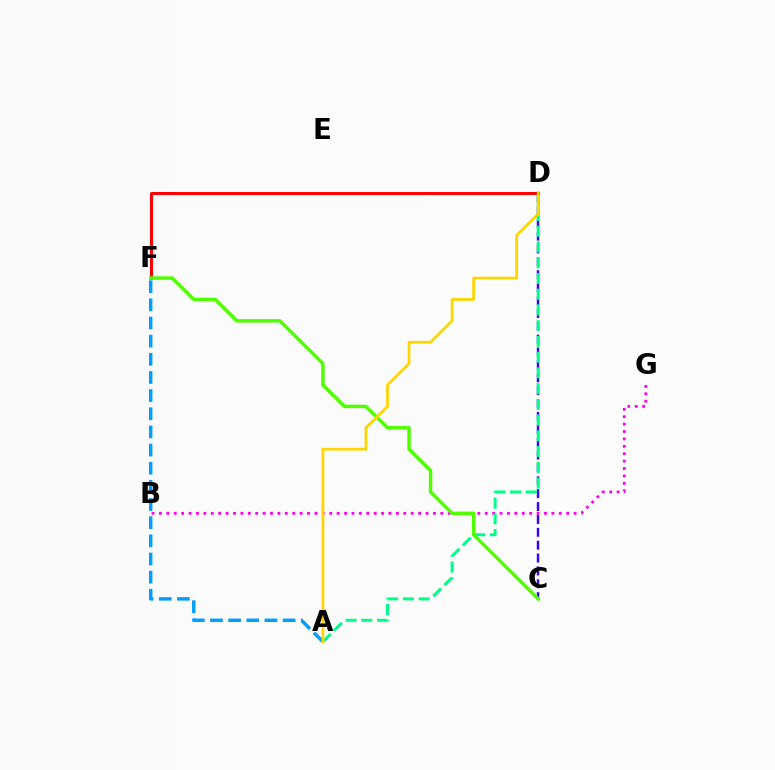{('B', 'G'): [{'color': '#ff00ed', 'line_style': 'dotted', 'thickness': 2.01}], ('C', 'D'): [{'color': '#3700ff', 'line_style': 'dashed', 'thickness': 1.75}], ('D', 'F'): [{'color': '#ff0000', 'line_style': 'solid', 'thickness': 2.17}], ('A', 'D'): [{'color': '#00ff86', 'line_style': 'dashed', 'thickness': 2.14}, {'color': '#ffd500', 'line_style': 'solid', 'thickness': 1.98}], ('A', 'F'): [{'color': '#009eff', 'line_style': 'dashed', 'thickness': 2.47}], ('C', 'F'): [{'color': '#4fff00', 'line_style': 'solid', 'thickness': 2.48}]}